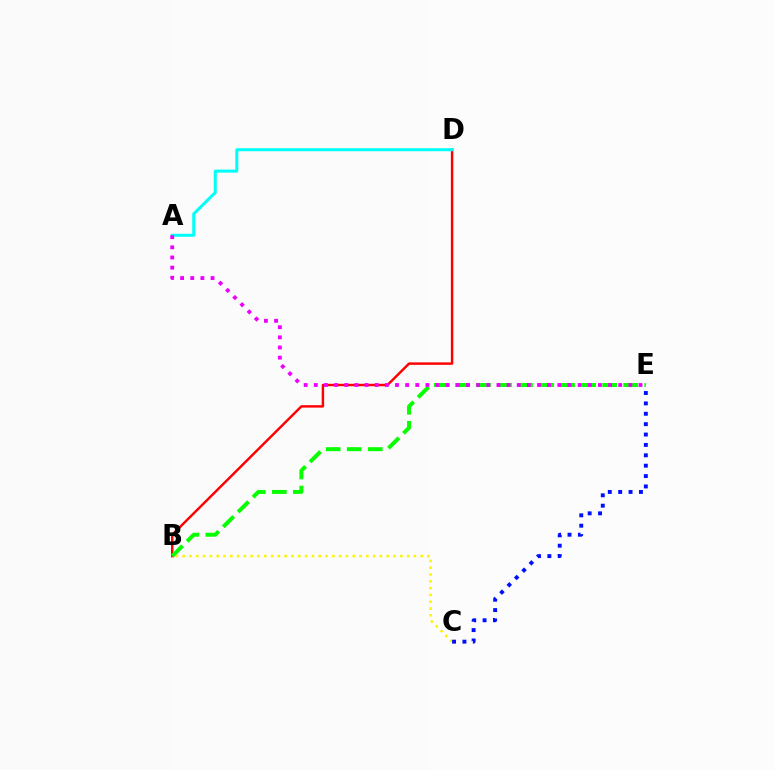{('B', 'D'): [{'color': '#ff0000', 'line_style': 'solid', 'thickness': 1.76}], ('A', 'D'): [{'color': '#00fff6', 'line_style': 'solid', 'thickness': 2.17}], ('B', 'E'): [{'color': '#08ff00', 'line_style': 'dashed', 'thickness': 2.86}], ('B', 'C'): [{'color': '#fcf500', 'line_style': 'dotted', 'thickness': 1.85}], ('A', 'E'): [{'color': '#ee00ff', 'line_style': 'dotted', 'thickness': 2.76}], ('C', 'E'): [{'color': '#0010ff', 'line_style': 'dotted', 'thickness': 2.82}]}